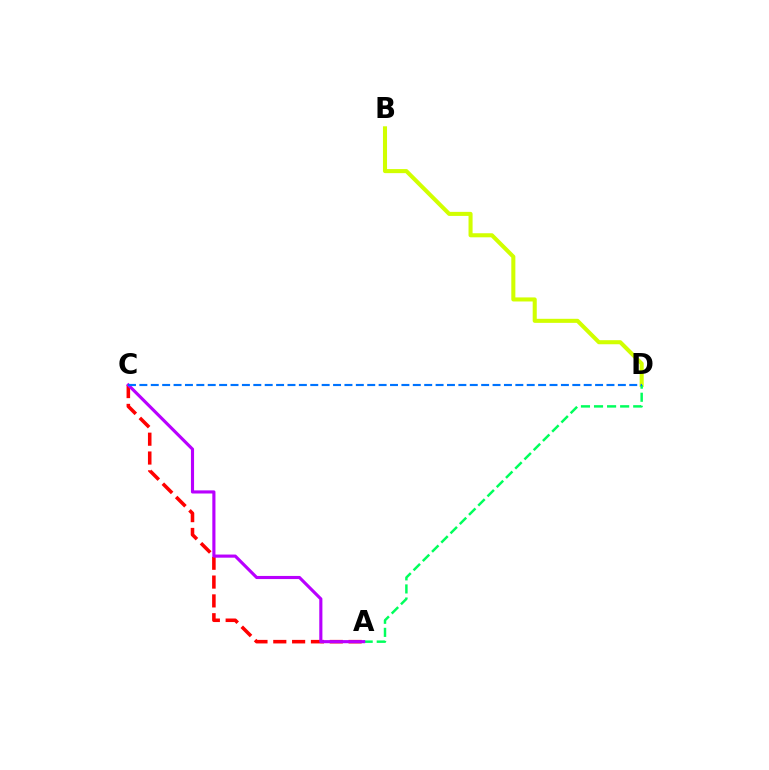{('A', 'C'): [{'color': '#ff0000', 'line_style': 'dashed', 'thickness': 2.56}, {'color': '#b900ff', 'line_style': 'solid', 'thickness': 2.25}], ('B', 'D'): [{'color': '#d1ff00', 'line_style': 'solid', 'thickness': 2.92}], ('A', 'D'): [{'color': '#00ff5c', 'line_style': 'dashed', 'thickness': 1.78}], ('C', 'D'): [{'color': '#0074ff', 'line_style': 'dashed', 'thickness': 1.55}]}